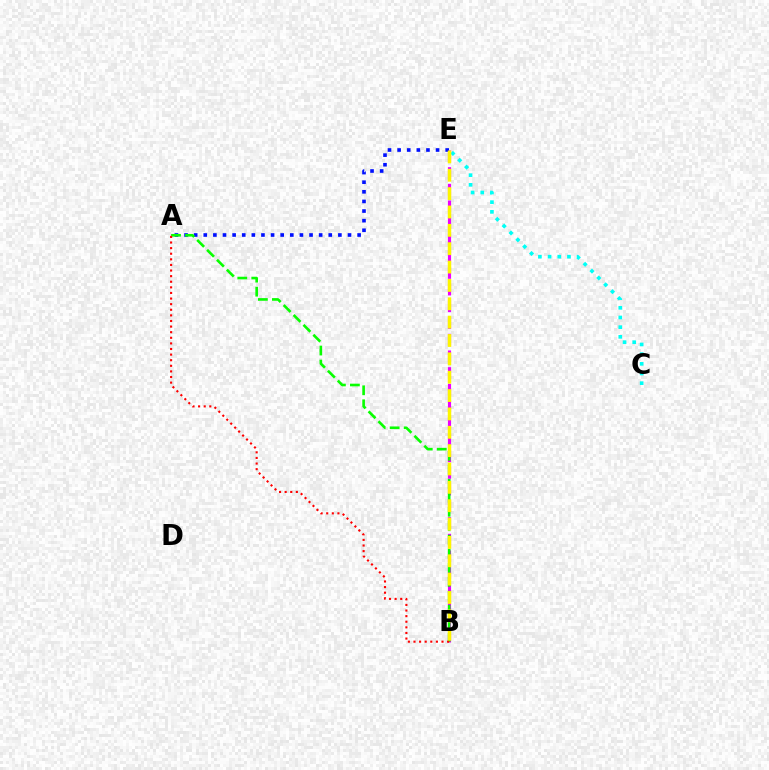{('B', 'E'): [{'color': '#ee00ff', 'line_style': 'dashed', 'thickness': 2.26}, {'color': '#fcf500', 'line_style': 'dashed', 'thickness': 2.49}], ('A', 'E'): [{'color': '#0010ff', 'line_style': 'dotted', 'thickness': 2.61}], ('A', 'B'): [{'color': '#08ff00', 'line_style': 'dashed', 'thickness': 1.9}, {'color': '#ff0000', 'line_style': 'dotted', 'thickness': 1.52}], ('C', 'E'): [{'color': '#00fff6', 'line_style': 'dotted', 'thickness': 2.63}]}